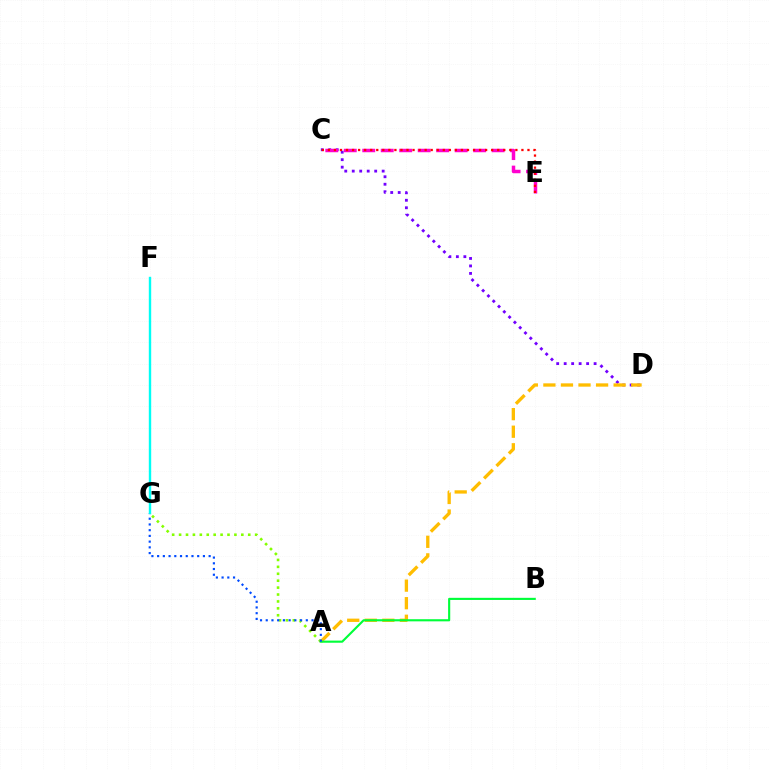{('A', 'G'): [{'color': '#84ff00', 'line_style': 'dotted', 'thickness': 1.88}, {'color': '#004bff', 'line_style': 'dotted', 'thickness': 1.55}], ('C', 'D'): [{'color': '#7200ff', 'line_style': 'dotted', 'thickness': 2.03}], ('A', 'D'): [{'color': '#ffbd00', 'line_style': 'dashed', 'thickness': 2.39}], ('C', 'E'): [{'color': '#ff00cf', 'line_style': 'dashed', 'thickness': 2.51}, {'color': '#ff0000', 'line_style': 'dotted', 'thickness': 1.64}], ('A', 'B'): [{'color': '#00ff39', 'line_style': 'solid', 'thickness': 1.53}], ('F', 'G'): [{'color': '#00fff6', 'line_style': 'solid', 'thickness': 1.73}]}